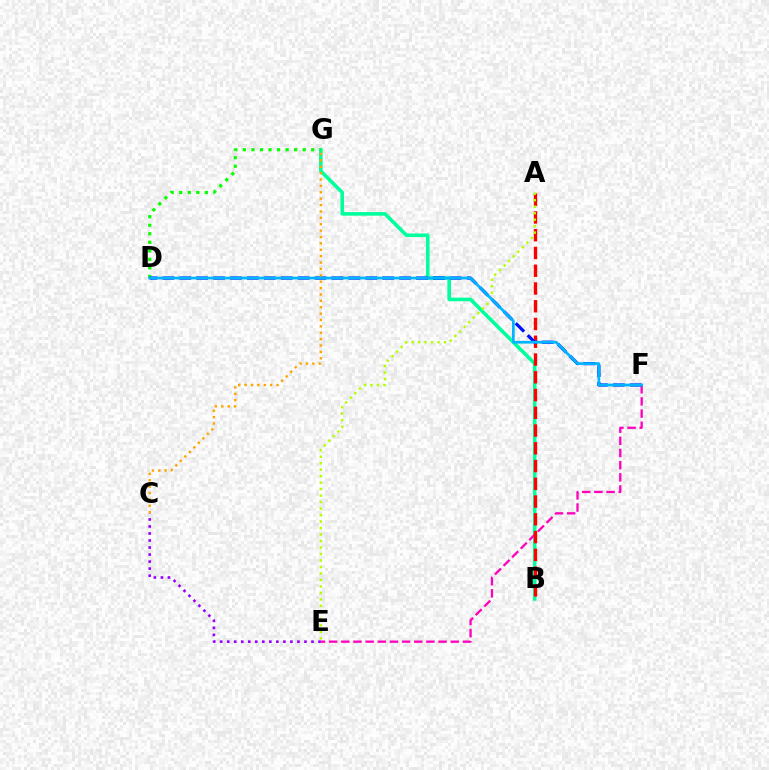{('B', 'G'): [{'color': '#00ff9d', 'line_style': 'solid', 'thickness': 2.58}], ('C', 'E'): [{'color': '#9b00ff', 'line_style': 'dotted', 'thickness': 1.91}], ('E', 'F'): [{'color': '#ff00bd', 'line_style': 'dashed', 'thickness': 1.65}], ('D', 'G'): [{'color': '#08ff00', 'line_style': 'dotted', 'thickness': 2.32}], ('A', 'B'): [{'color': '#ff0000', 'line_style': 'dashed', 'thickness': 2.41}], ('D', 'F'): [{'color': '#0010ff', 'line_style': 'dashed', 'thickness': 2.3}, {'color': '#00b5ff', 'line_style': 'solid', 'thickness': 1.95}], ('C', 'G'): [{'color': '#ffa500', 'line_style': 'dotted', 'thickness': 1.73}], ('A', 'E'): [{'color': '#b3ff00', 'line_style': 'dotted', 'thickness': 1.76}]}